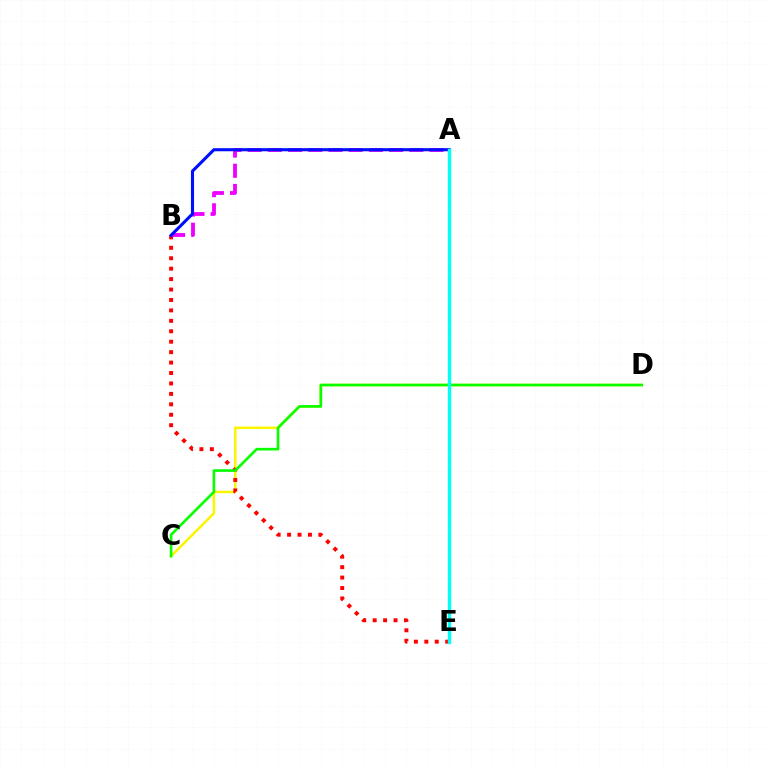{('C', 'D'): [{'color': '#fcf500', 'line_style': 'solid', 'thickness': 1.81}, {'color': '#08ff00', 'line_style': 'solid', 'thickness': 1.91}], ('B', 'E'): [{'color': '#ff0000', 'line_style': 'dotted', 'thickness': 2.84}], ('A', 'B'): [{'color': '#ee00ff', 'line_style': 'dashed', 'thickness': 2.74}, {'color': '#0010ff', 'line_style': 'solid', 'thickness': 2.23}], ('A', 'E'): [{'color': '#00fff6', 'line_style': 'solid', 'thickness': 2.44}]}